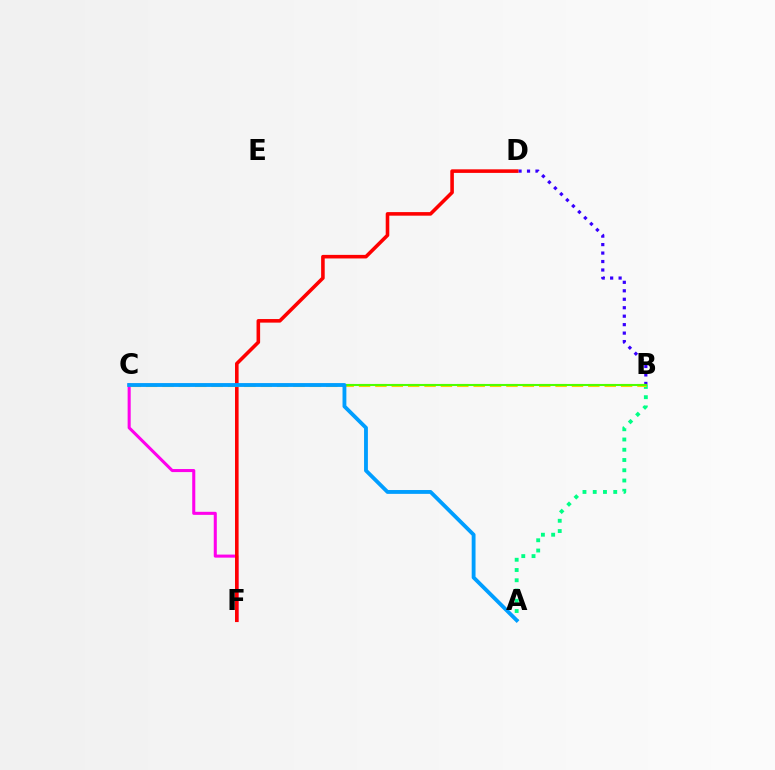{('C', 'F'): [{'color': '#ff00ed', 'line_style': 'solid', 'thickness': 2.2}], ('B', 'D'): [{'color': '#3700ff', 'line_style': 'dotted', 'thickness': 2.3}], ('D', 'F'): [{'color': '#ff0000', 'line_style': 'solid', 'thickness': 2.58}], ('A', 'B'): [{'color': '#00ff86', 'line_style': 'dotted', 'thickness': 2.79}], ('B', 'C'): [{'color': '#ffd500', 'line_style': 'dashed', 'thickness': 2.23}, {'color': '#4fff00', 'line_style': 'solid', 'thickness': 1.5}], ('A', 'C'): [{'color': '#009eff', 'line_style': 'solid', 'thickness': 2.76}]}